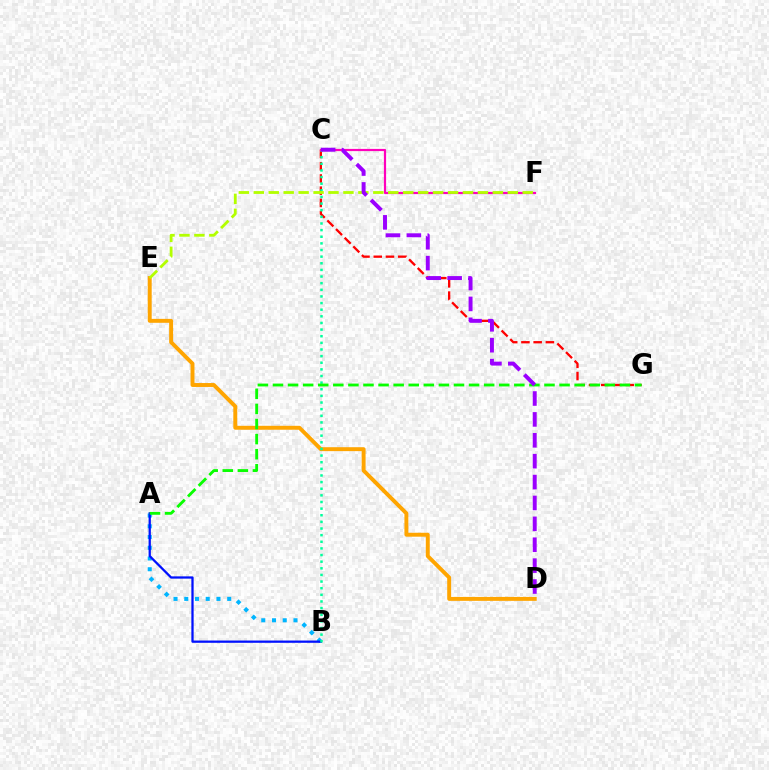{('A', 'B'): [{'color': '#00b5ff', 'line_style': 'dotted', 'thickness': 2.92}, {'color': '#0010ff', 'line_style': 'solid', 'thickness': 1.63}], ('D', 'E'): [{'color': '#ffa500', 'line_style': 'solid', 'thickness': 2.83}], ('C', 'G'): [{'color': '#ff0000', 'line_style': 'dashed', 'thickness': 1.66}], ('B', 'C'): [{'color': '#00ff9d', 'line_style': 'dotted', 'thickness': 1.8}], ('A', 'G'): [{'color': '#08ff00', 'line_style': 'dashed', 'thickness': 2.05}], ('C', 'F'): [{'color': '#ff00bd', 'line_style': 'solid', 'thickness': 1.59}], ('E', 'F'): [{'color': '#b3ff00', 'line_style': 'dashed', 'thickness': 2.03}], ('C', 'D'): [{'color': '#9b00ff', 'line_style': 'dashed', 'thickness': 2.84}]}